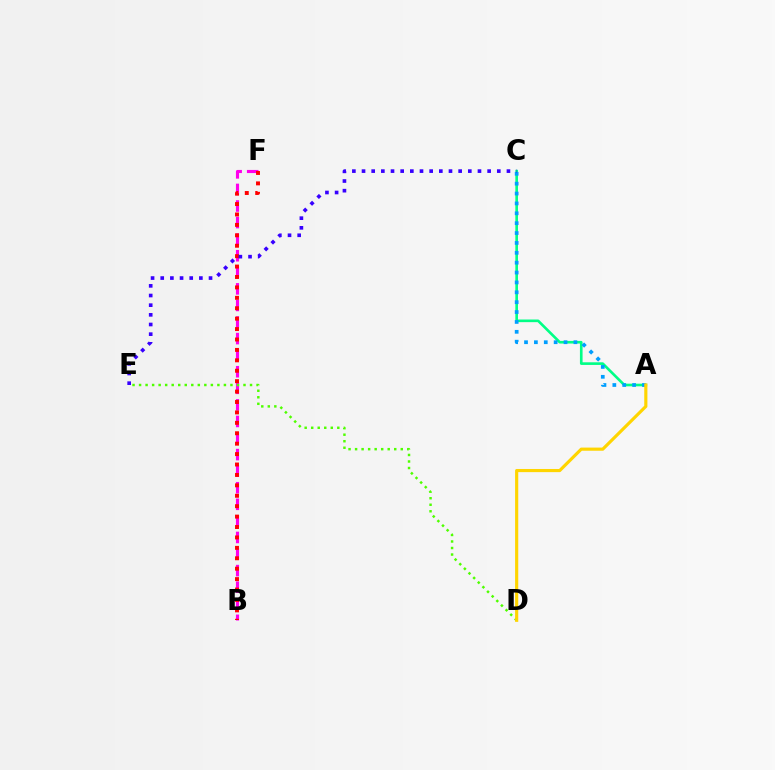{('B', 'F'): [{'color': '#ff00ed', 'line_style': 'dashed', 'thickness': 2.25}, {'color': '#ff0000', 'line_style': 'dotted', 'thickness': 2.83}], ('A', 'C'): [{'color': '#00ff86', 'line_style': 'solid', 'thickness': 1.9}, {'color': '#009eff', 'line_style': 'dotted', 'thickness': 2.68}], ('D', 'E'): [{'color': '#4fff00', 'line_style': 'dotted', 'thickness': 1.77}], ('A', 'D'): [{'color': '#ffd500', 'line_style': 'solid', 'thickness': 2.27}], ('C', 'E'): [{'color': '#3700ff', 'line_style': 'dotted', 'thickness': 2.63}]}